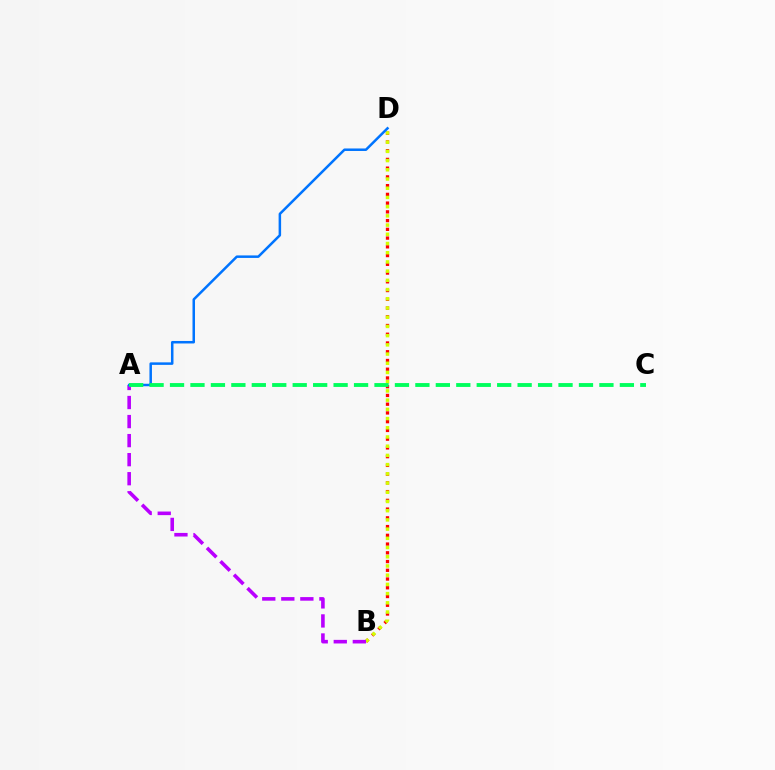{('B', 'D'): [{'color': '#ff0000', 'line_style': 'dotted', 'thickness': 2.38}, {'color': '#d1ff00', 'line_style': 'dotted', 'thickness': 2.5}], ('A', 'B'): [{'color': '#b900ff', 'line_style': 'dashed', 'thickness': 2.59}], ('A', 'D'): [{'color': '#0074ff', 'line_style': 'solid', 'thickness': 1.81}], ('A', 'C'): [{'color': '#00ff5c', 'line_style': 'dashed', 'thickness': 2.78}]}